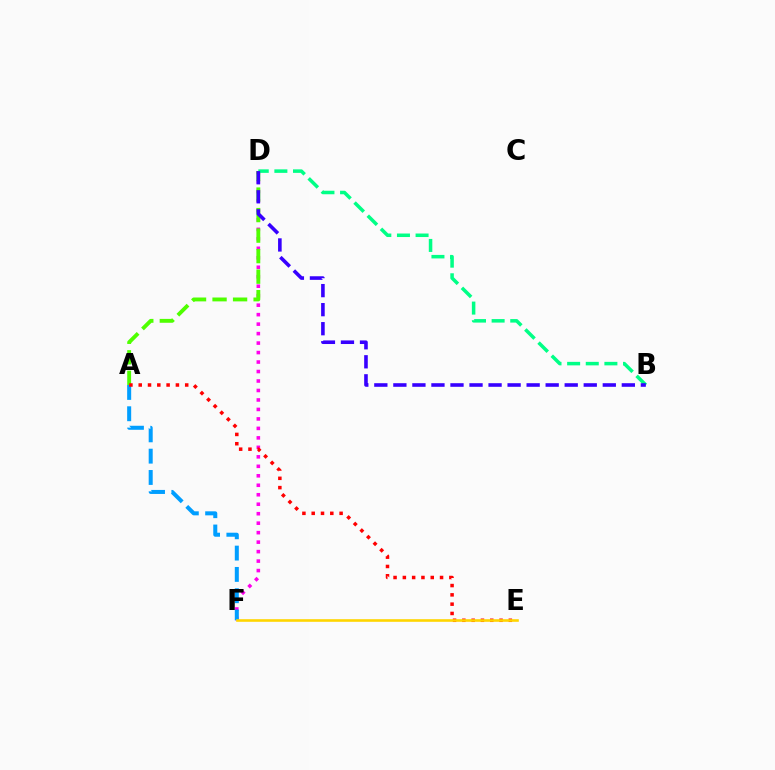{('D', 'F'): [{'color': '#ff00ed', 'line_style': 'dotted', 'thickness': 2.58}], ('A', 'D'): [{'color': '#4fff00', 'line_style': 'dashed', 'thickness': 2.79}], ('B', 'D'): [{'color': '#00ff86', 'line_style': 'dashed', 'thickness': 2.53}, {'color': '#3700ff', 'line_style': 'dashed', 'thickness': 2.59}], ('A', 'F'): [{'color': '#009eff', 'line_style': 'dashed', 'thickness': 2.9}], ('A', 'E'): [{'color': '#ff0000', 'line_style': 'dotted', 'thickness': 2.53}], ('E', 'F'): [{'color': '#ffd500', 'line_style': 'solid', 'thickness': 1.88}]}